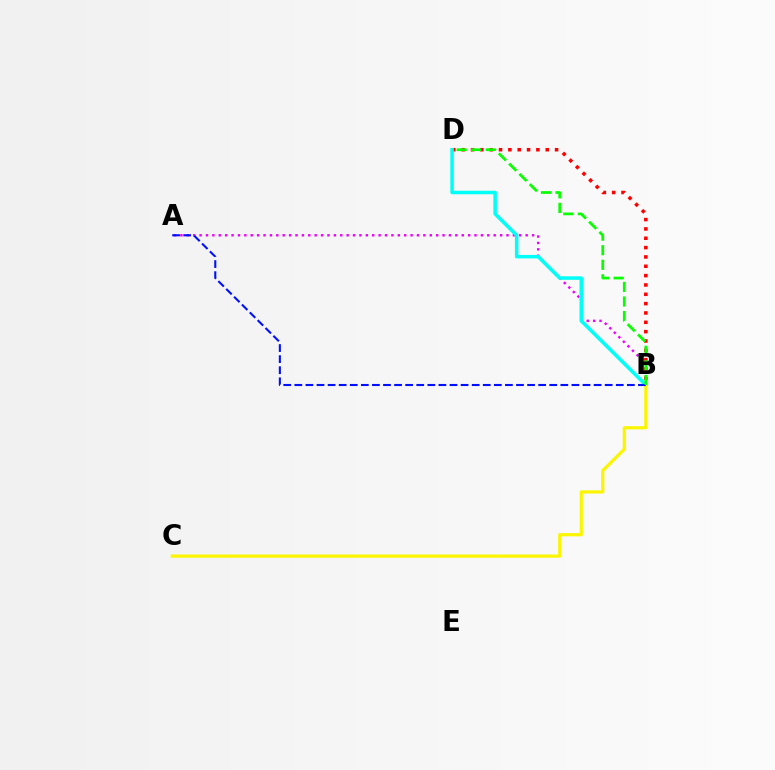{('A', 'B'): [{'color': '#ee00ff', 'line_style': 'dotted', 'thickness': 1.74}, {'color': '#0010ff', 'line_style': 'dashed', 'thickness': 1.51}], ('B', 'D'): [{'color': '#ff0000', 'line_style': 'dotted', 'thickness': 2.54}, {'color': '#00fff6', 'line_style': 'solid', 'thickness': 2.53}, {'color': '#08ff00', 'line_style': 'dashed', 'thickness': 1.98}], ('B', 'C'): [{'color': '#fcf500', 'line_style': 'solid', 'thickness': 2.3}]}